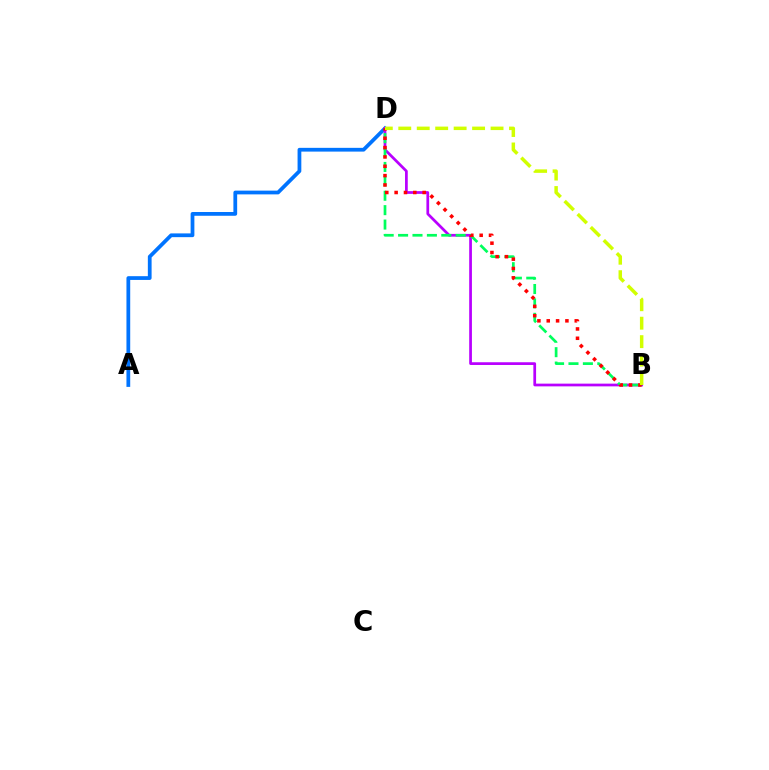{('A', 'D'): [{'color': '#0074ff', 'line_style': 'solid', 'thickness': 2.71}], ('B', 'D'): [{'color': '#b900ff', 'line_style': 'solid', 'thickness': 1.97}, {'color': '#00ff5c', 'line_style': 'dashed', 'thickness': 1.96}, {'color': '#ff0000', 'line_style': 'dotted', 'thickness': 2.54}, {'color': '#d1ff00', 'line_style': 'dashed', 'thickness': 2.51}]}